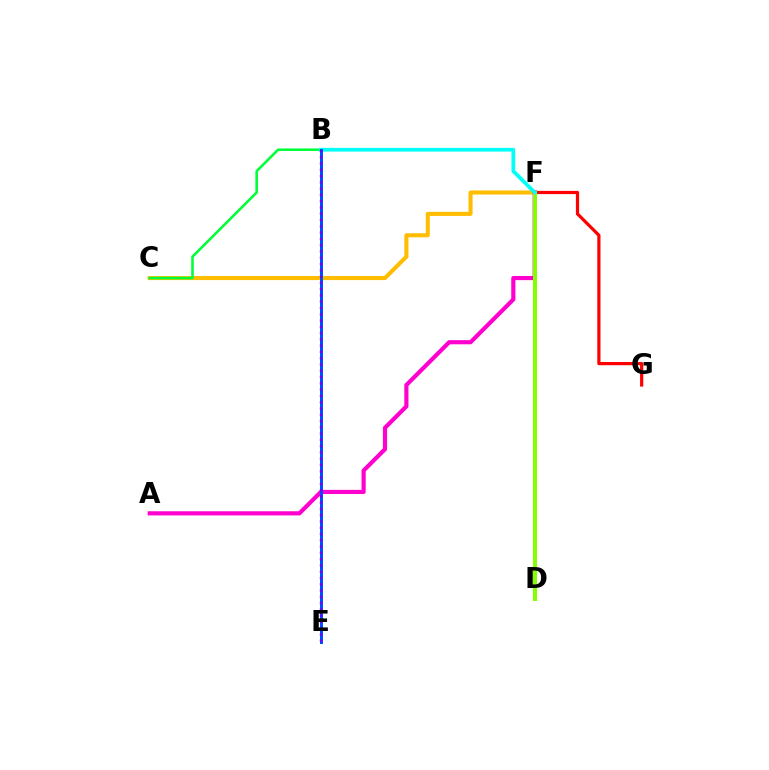{('C', 'F'): [{'color': '#ffbd00', 'line_style': 'solid', 'thickness': 2.93}], ('B', 'C'): [{'color': '#00ff39', 'line_style': 'solid', 'thickness': 1.85}], ('F', 'G'): [{'color': '#ff0000', 'line_style': 'solid', 'thickness': 2.31}], ('A', 'F'): [{'color': '#ff00cf', 'line_style': 'solid', 'thickness': 2.99}], ('D', 'F'): [{'color': '#84ff00', 'line_style': 'solid', 'thickness': 2.88}], ('B', 'F'): [{'color': '#00fff6', 'line_style': 'solid', 'thickness': 2.68}], ('B', 'E'): [{'color': '#004bff', 'line_style': 'solid', 'thickness': 2.14}, {'color': '#7200ff', 'line_style': 'dotted', 'thickness': 1.71}]}